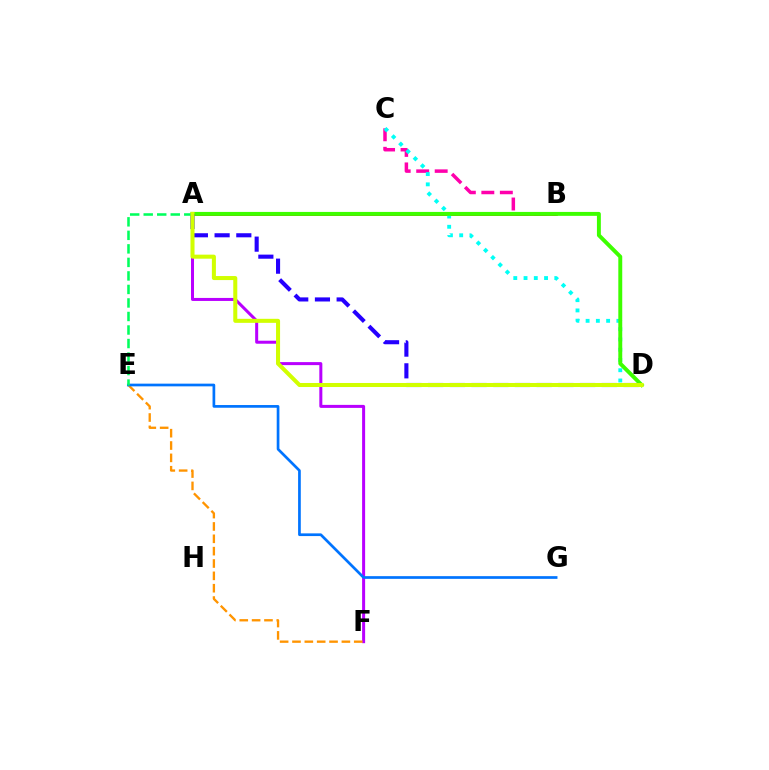{('B', 'C'): [{'color': '#ff00ac', 'line_style': 'dashed', 'thickness': 2.51}], ('A', 'B'): [{'color': '#ff0000', 'line_style': 'solid', 'thickness': 2.62}], ('A', 'F'): [{'color': '#b900ff', 'line_style': 'solid', 'thickness': 2.17}], ('C', 'D'): [{'color': '#00fff6', 'line_style': 'dotted', 'thickness': 2.79}], ('E', 'F'): [{'color': '#ff9400', 'line_style': 'dashed', 'thickness': 1.68}], ('A', 'D'): [{'color': '#3dff00', 'line_style': 'solid', 'thickness': 2.83}, {'color': '#2500ff', 'line_style': 'dashed', 'thickness': 2.95}, {'color': '#d1ff00', 'line_style': 'solid', 'thickness': 2.9}], ('E', 'G'): [{'color': '#0074ff', 'line_style': 'solid', 'thickness': 1.94}], ('A', 'E'): [{'color': '#00ff5c', 'line_style': 'dashed', 'thickness': 1.84}]}